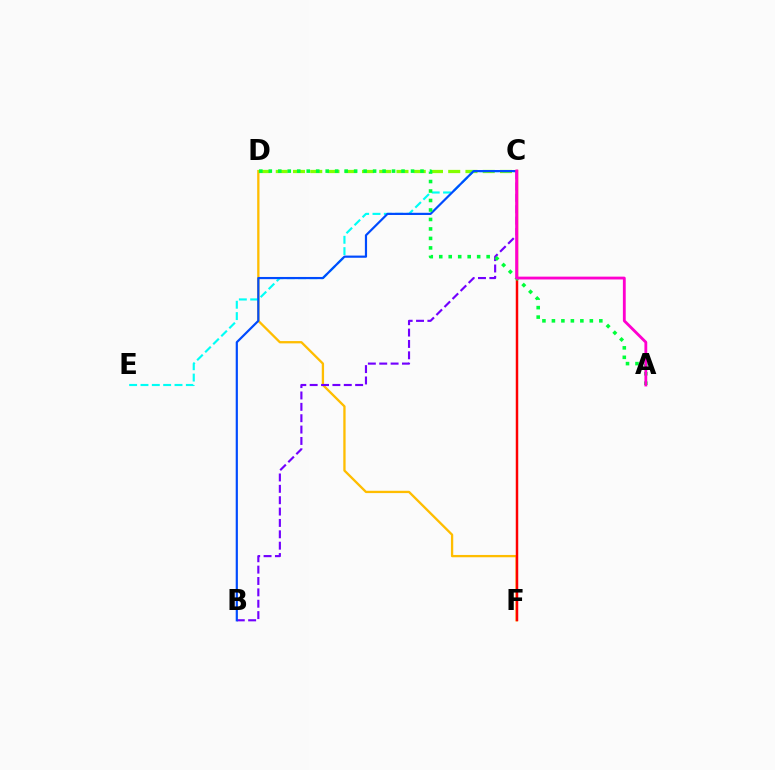{('D', 'F'): [{'color': '#ffbd00', 'line_style': 'solid', 'thickness': 1.66}], ('B', 'C'): [{'color': '#7200ff', 'line_style': 'dashed', 'thickness': 1.54}, {'color': '#004bff', 'line_style': 'solid', 'thickness': 1.57}], ('C', 'D'): [{'color': '#84ff00', 'line_style': 'dashed', 'thickness': 2.34}], ('C', 'E'): [{'color': '#00fff6', 'line_style': 'dashed', 'thickness': 1.54}], ('C', 'F'): [{'color': '#ff0000', 'line_style': 'solid', 'thickness': 1.78}], ('A', 'D'): [{'color': '#00ff39', 'line_style': 'dotted', 'thickness': 2.58}], ('A', 'C'): [{'color': '#ff00cf', 'line_style': 'solid', 'thickness': 2.04}]}